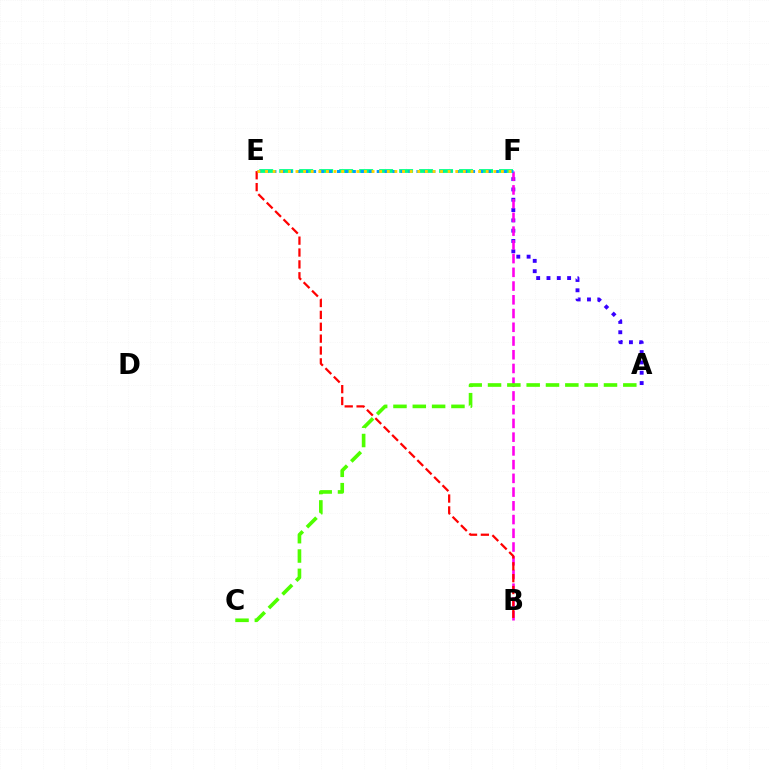{('E', 'F'): [{'color': '#00ff86', 'line_style': 'dashed', 'thickness': 2.71}, {'color': '#009eff', 'line_style': 'dotted', 'thickness': 2.16}, {'color': '#ffd500', 'line_style': 'dotted', 'thickness': 2.07}], ('A', 'F'): [{'color': '#3700ff', 'line_style': 'dotted', 'thickness': 2.8}], ('B', 'F'): [{'color': '#ff00ed', 'line_style': 'dashed', 'thickness': 1.87}], ('B', 'E'): [{'color': '#ff0000', 'line_style': 'dashed', 'thickness': 1.61}], ('A', 'C'): [{'color': '#4fff00', 'line_style': 'dashed', 'thickness': 2.63}]}